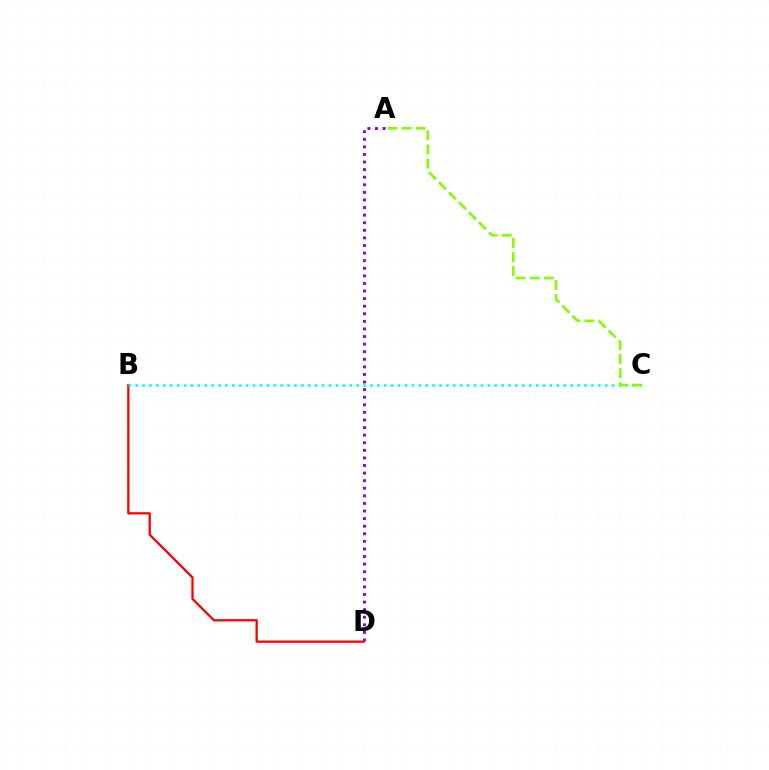{('A', 'D'): [{'color': '#7200ff', 'line_style': 'dotted', 'thickness': 2.06}], ('B', 'D'): [{'color': '#ff0000', 'line_style': 'solid', 'thickness': 1.64}], ('B', 'C'): [{'color': '#00fff6', 'line_style': 'dotted', 'thickness': 1.88}], ('A', 'C'): [{'color': '#84ff00', 'line_style': 'dashed', 'thickness': 1.92}]}